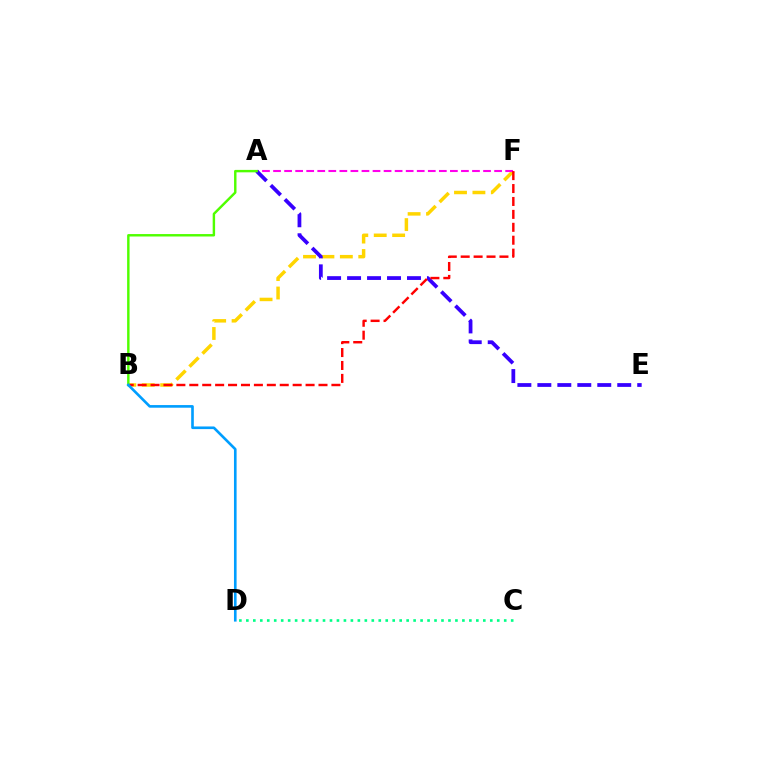{('C', 'D'): [{'color': '#00ff86', 'line_style': 'dotted', 'thickness': 1.89}], ('B', 'F'): [{'color': '#ffd500', 'line_style': 'dashed', 'thickness': 2.5}, {'color': '#ff0000', 'line_style': 'dashed', 'thickness': 1.76}], ('A', 'F'): [{'color': '#ff00ed', 'line_style': 'dashed', 'thickness': 1.5}], ('A', 'E'): [{'color': '#3700ff', 'line_style': 'dashed', 'thickness': 2.71}], ('A', 'B'): [{'color': '#4fff00', 'line_style': 'solid', 'thickness': 1.75}], ('B', 'D'): [{'color': '#009eff', 'line_style': 'solid', 'thickness': 1.89}]}